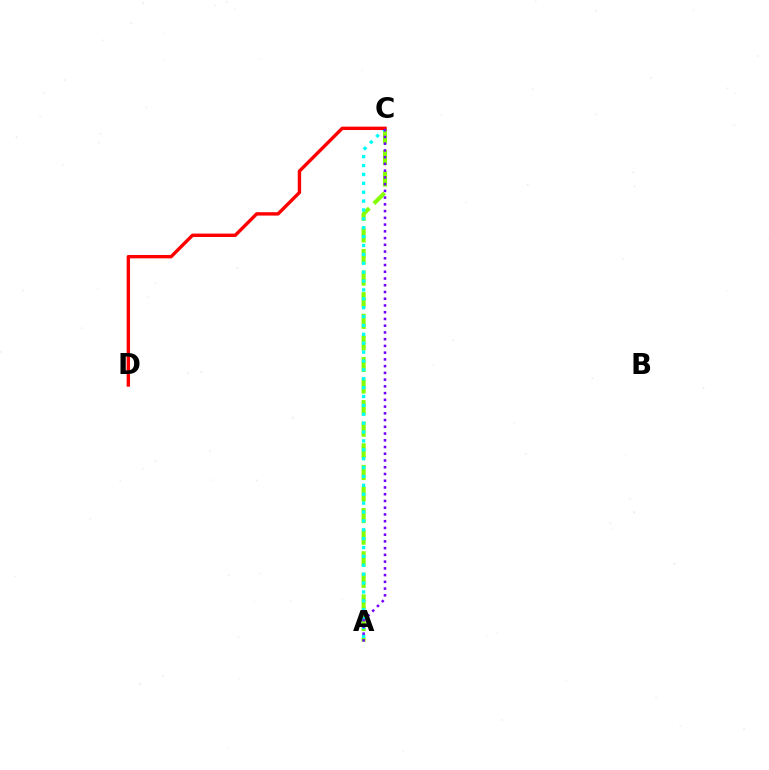{('A', 'C'): [{'color': '#84ff00', 'line_style': 'dashed', 'thickness': 2.93}, {'color': '#00fff6', 'line_style': 'dotted', 'thickness': 2.41}, {'color': '#7200ff', 'line_style': 'dotted', 'thickness': 1.83}], ('C', 'D'): [{'color': '#ff0000', 'line_style': 'solid', 'thickness': 2.44}]}